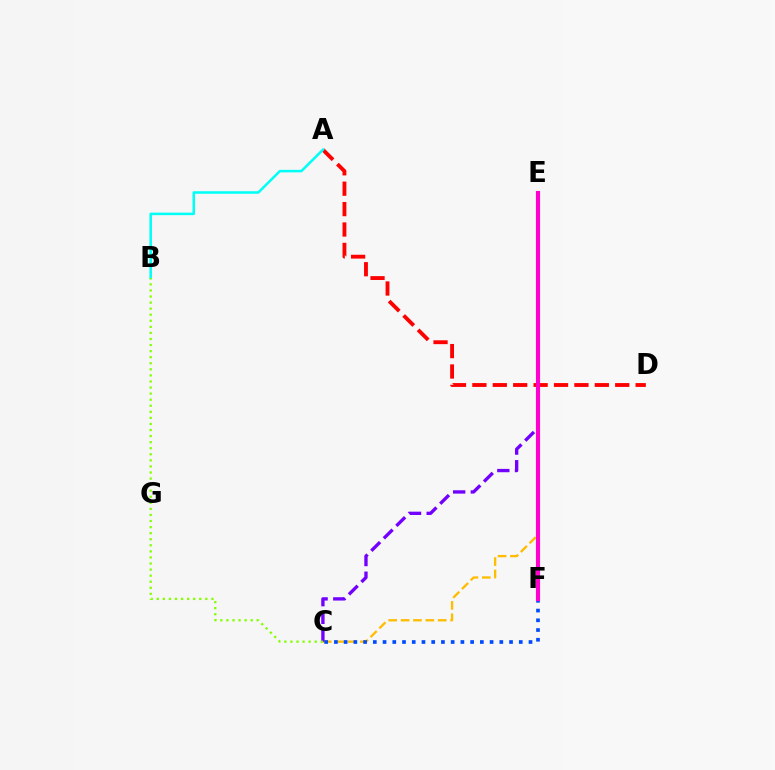{('C', 'E'): [{'color': '#ffbd00', 'line_style': 'dashed', 'thickness': 1.68}, {'color': '#7200ff', 'line_style': 'dashed', 'thickness': 2.4}], ('C', 'F'): [{'color': '#004bff', 'line_style': 'dotted', 'thickness': 2.64}], ('A', 'D'): [{'color': '#ff0000', 'line_style': 'dashed', 'thickness': 2.77}], ('E', 'F'): [{'color': '#00ff39', 'line_style': 'solid', 'thickness': 1.68}, {'color': '#ff00cf', 'line_style': 'solid', 'thickness': 2.96}], ('A', 'B'): [{'color': '#00fff6', 'line_style': 'solid', 'thickness': 1.83}], ('B', 'C'): [{'color': '#84ff00', 'line_style': 'dotted', 'thickness': 1.65}]}